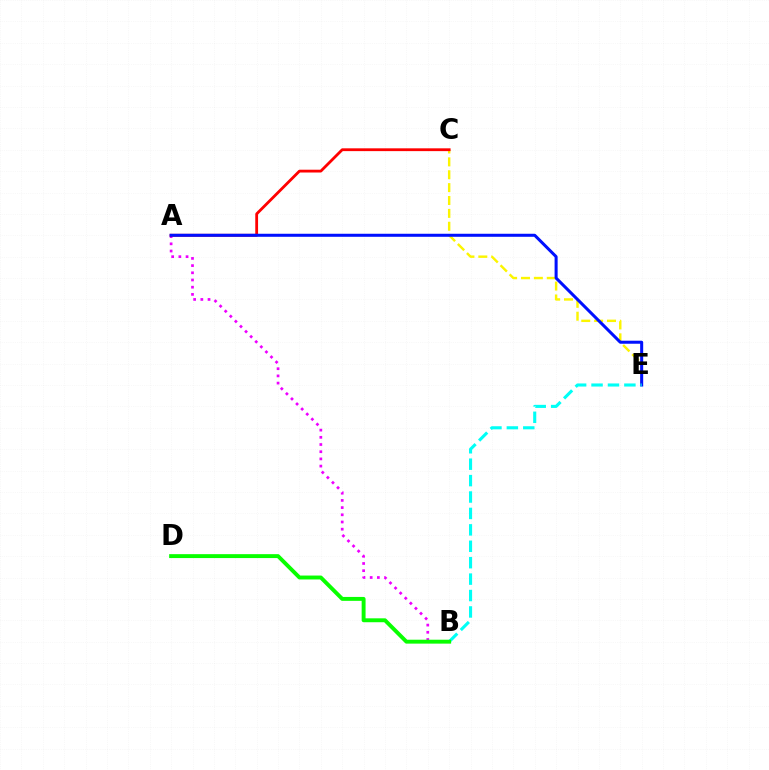{('C', 'E'): [{'color': '#fcf500', 'line_style': 'dashed', 'thickness': 1.75}], ('A', 'B'): [{'color': '#ee00ff', 'line_style': 'dotted', 'thickness': 1.95}], ('A', 'C'): [{'color': '#ff0000', 'line_style': 'solid', 'thickness': 2.02}], ('A', 'E'): [{'color': '#0010ff', 'line_style': 'solid', 'thickness': 2.18}], ('B', 'E'): [{'color': '#00fff6', 'line_style': 'dashed', 'thickness': 2.23}], ('B', 'D'): [{'color': '#08ff00', 'line_style': 'solid', 'thickness': 2.81}]}